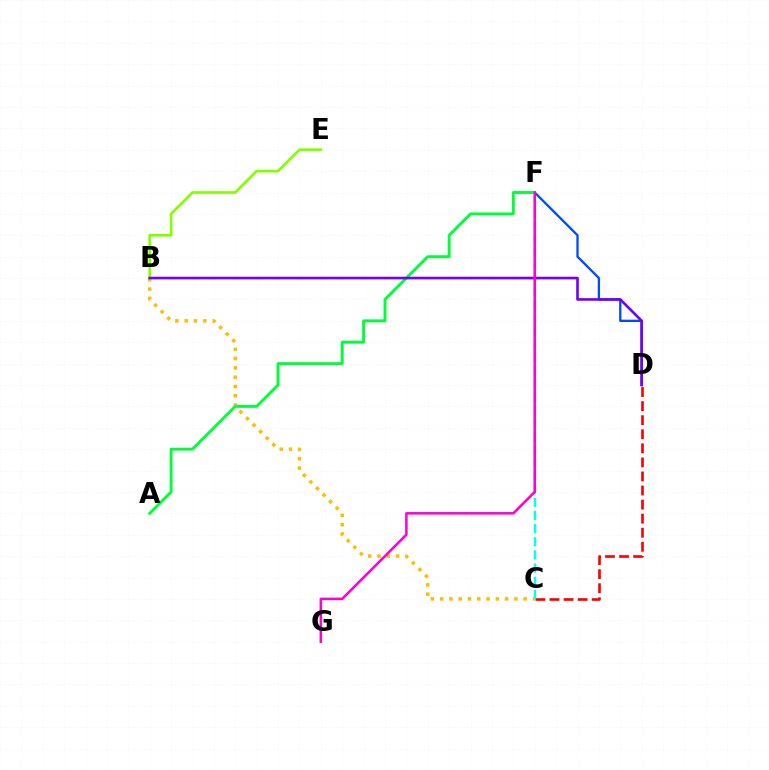{('B', 'C'): [{'color': '#ffbd00', 'line_style': 'dotted', 'thickness': 2.52}], ('D', 'F'): [{'color': '#004bff', 'line_style': 'solid', 'thickness': 1.67}], ('A', 'F'): [{'color': '#00ff39', 'line_style': 'solid', 'thickness': 2.1}], ('B', 'E'): [{'color': '#84ff00', 'line_style': 'solid', 'thickness': 1.94}], ('C', 'D'): [{'color': '#ff0000', 'line_style': 'dashed', 'thickness': 1.91}], ('C', 'F'): [{'color': '#00fff6', 'line_style': 'dashed', 'thickness': 1.79}], ('B', 'D'): [{'color': '#7200ff', 'line_style': 'solid', 'thickness': 1.9}], ('F', 'G'): [{'color': '#ff00cf', 'line_style': 'solid', 'thickness': 1.82}]}